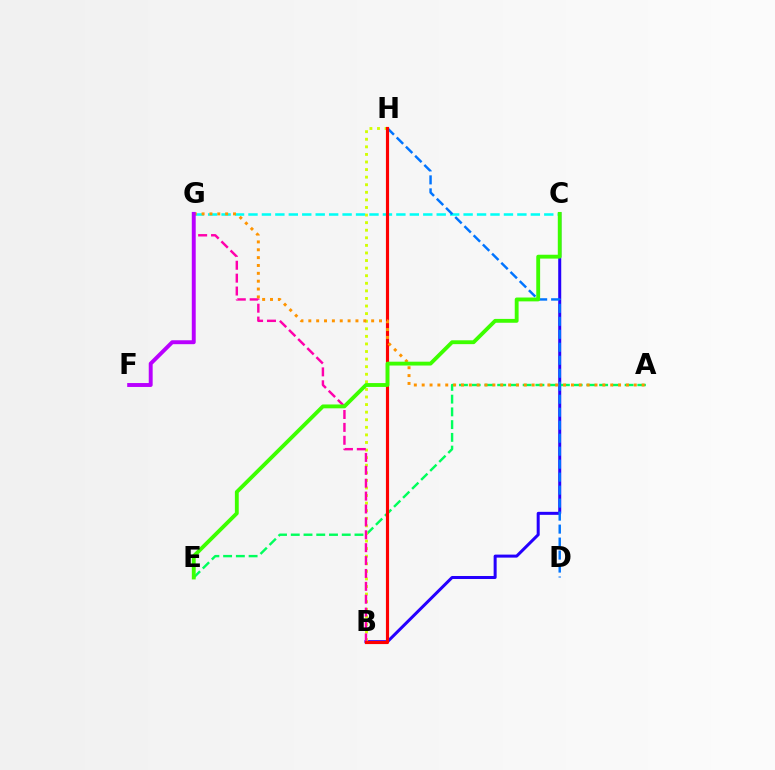{('B', 'C'): [{'color': '#2500ff', 'line_style': 'solid', 'thickness': 2.17}], ('A', 'E'): [{'color': '#00ff5c', 'line_style': 'dashed', 'thickness': 1.73}], ('C', 'G'): [{'color': '#00fff6', 'line_style': 'dashed', 'thickness': 1.83}], ('B', 'H'): [{'color': '#d1ff00', 'line_style': 'dotted', 'thickness': 2.06}, {'color': '#ff0000', 'line_style': 'solid', 'thickness': 2.27}], ('D', 'H'): [{'color': '#0074ff', 'line_style': 'dashed', 'thickness': 1.76}], ('B', 'G'): [{'color': '#ff00ac', 'line_style': 'dashed', 'thickness': 1.75}], ('A', 'G'): [{'color': '#ff9400', 'line_style': 'dotted', 'thickness': 2.13}], ('C', 'E'): [{'color': '#3dff00', 'line_style': 'solid', 'thickness': 2.77}], ('F', 'G'): [{'color': '#b900ff', 'line_style': 'solid', 'thickness': 2.82}]}